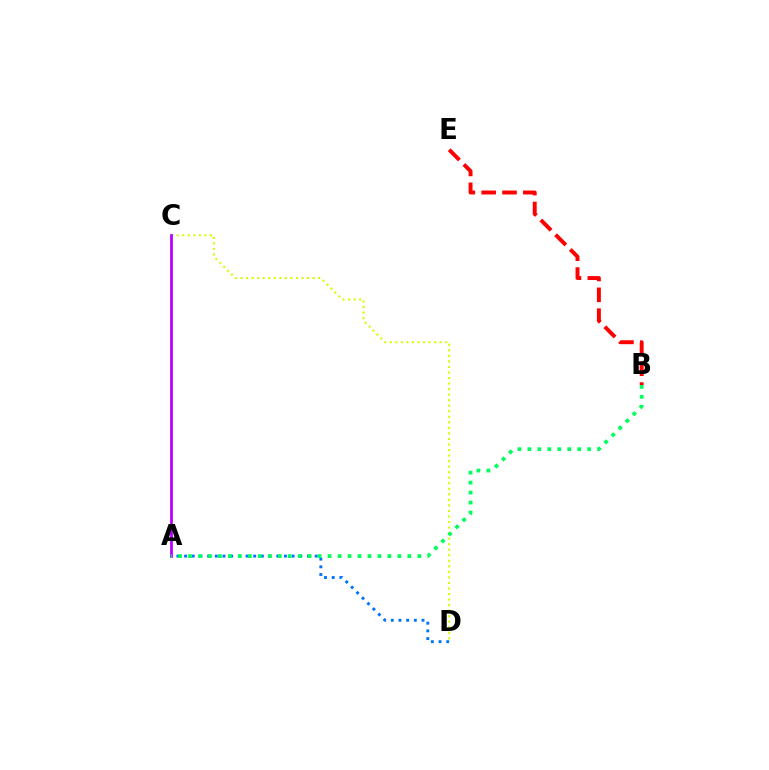{('C', 'D'): [{'color': '#d1ff00', 'line_style': 'dotted', 'thickness': 1.5}], ('A', 'D'): [{'color': '#0074ff', 'line_style': 'dotted', 'thickness': 2.09}], ('B', 'E'): [{'color': '#ff0000', 'line_style': 'dashed', 'thickness': 2.83}], ('A', 'C'): [{'color': '#b900ff', 'line_style': 'solid', 'thickness': 2.0}], ('A', 'B'): [{'color': '#00ff5c', 'line_style': 'dotted', 'thickness': 2.71}]}